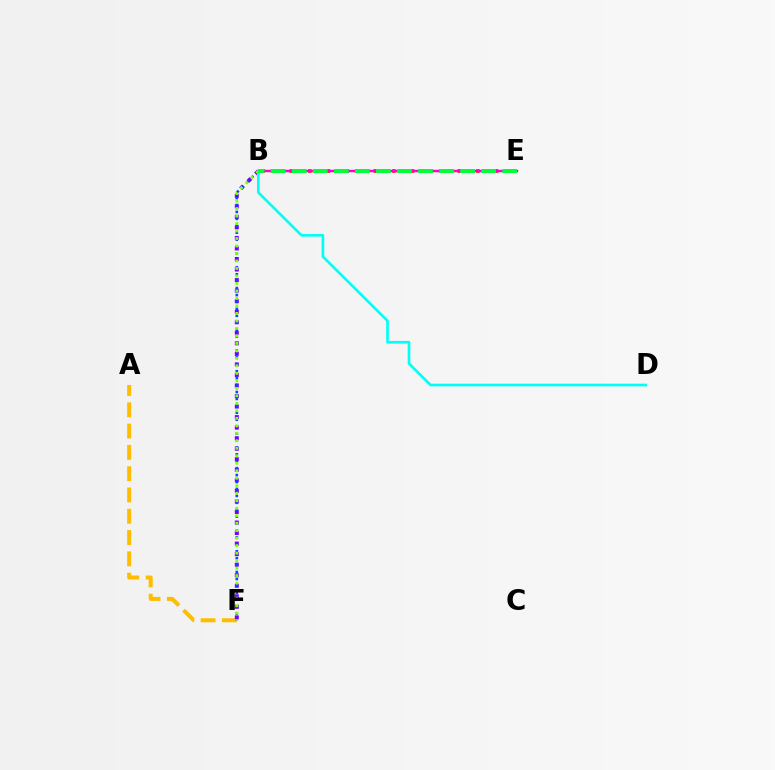{('B', 'E'): [{'color': '#ff0000', 'line_style': 'dotted', 'thickness': 2.54}, {'color': '#ff00cf', 'line_style': 'solid', 'thickness': 1.75}, {'color': '#00ff39', 'line_style': 'dashed', 'thickness': 2.86}], ('A', 'F'): [{'color': '#ffbd00', 'line_style': 'dashed', 'thickness': 2.89}], ('B', 'F'): [{'color': '#7200ff', 'line_style': 'dotted', 'thickness': 2.86}, {'color': '#004bff', 'line_style': 'dotted', 'thickness': 1.88}, {'color': '#84ff00', 'line_style': 'dotted', 'thickness': 2.04}], ('B', 'D'): [{'color': '#00fff6', 'line_style': 'solid', 'thickness': 1.91}]}